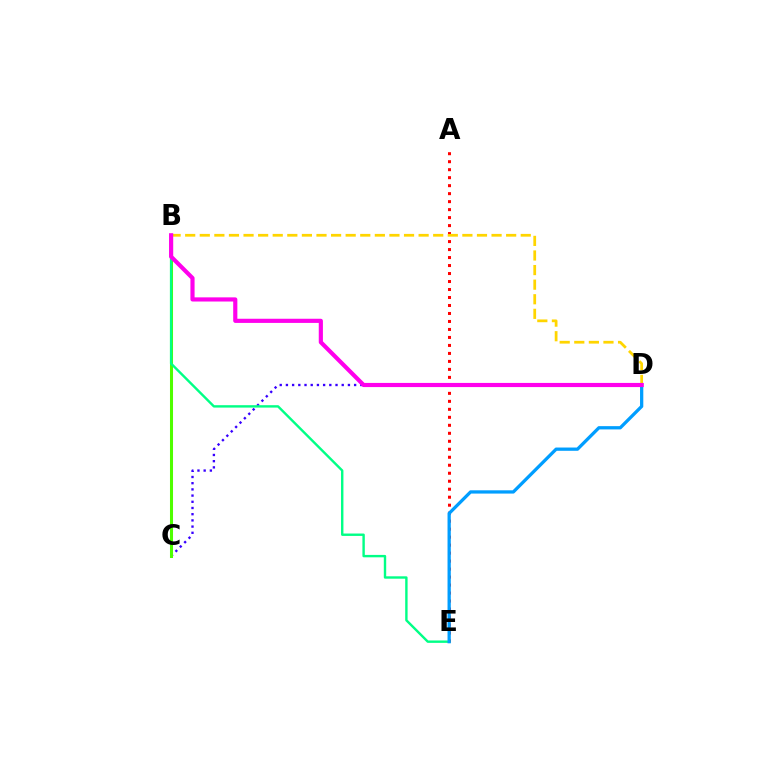{('C', 'D'): [{'color': '#3700ff', 'line_style': 'dotted', 'thickness': 1.68}], ('B', 'C'): [{'color': '#4fff00', 'line_style': 'solid', 'thickness': 2.19}], ('A', 'E'): [{'color': '#ff0000', 'line_style': 'dotted', 'thickness': 2.17}], ('B', 'D'): [{'color': '#ffd500', 'line_style': 'dashed', 'thickness': 1.98}, {'color': '#ff00ed', 'line_style': 'solid', 'thickness': 2.99}], ('B', 'E'): [{'color': '#00ff86', 'line_style': 'solid', 'thickness': 1.73}], ('D', 'E'): [{'color': '#009eff', 'line_style': 'solid', 'thickness': 2.36}]}